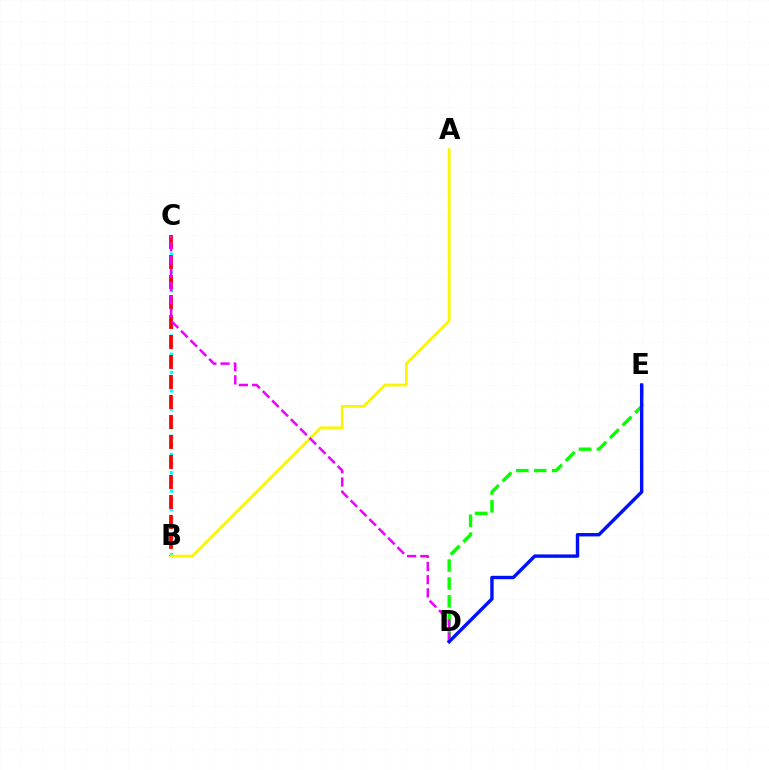{('B', 'C'): [{'color': '#00fff6', 'line_style': 'dotted', 'thickness': 2.48}, {'color': '#ff0000', 'line_style': 'dashed', 'thickness': 2.72}], ('D', 'E'): [{'color': '#08ff00', 'line_style': 'dashed', 'thickness': 2.43}, {'color': '#0010ff', 'line_style': 'solid', 'thickness': 2.46}], ('A', 'B'): [{'color': '#fcf500', 'line_style': 'solid', 'thickness': 2.0}], ('C', 'D'): [{'color': '#ee00ff', 'line_style': 'dashed', 'thickness': 1.8}]}